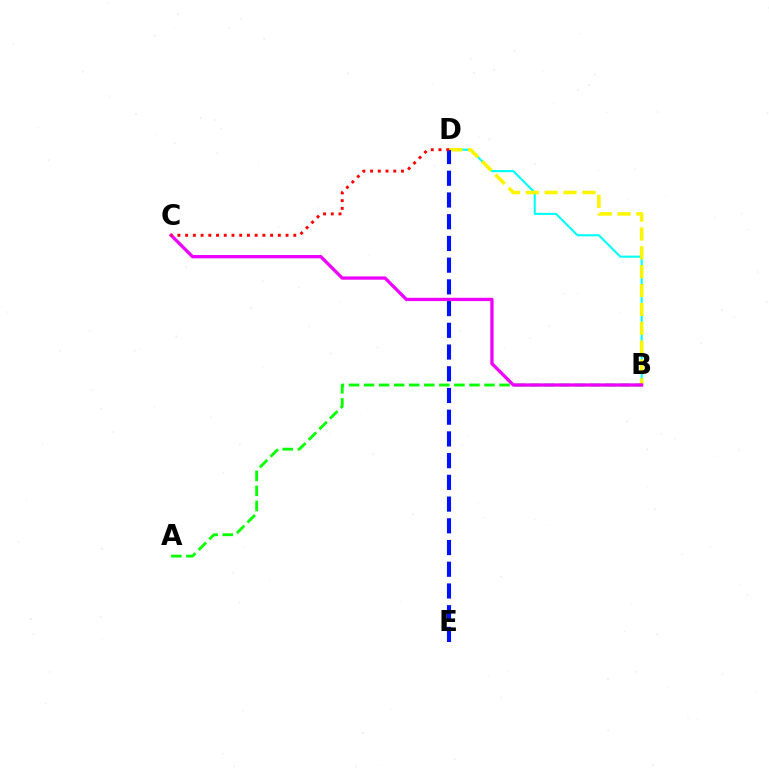{('B', 'D'): [{'color': '#00fff6', 'line_style': 'solid', 'thickness': 1.51}, {'color': '#fcf500', 'line_style': 'dashed', 'thickness': 2.56}], ('D', 'E'): [{'color': '#0010ff', 'line_style': 'dashed', 'thickness': 2.95}], ('A', 'B'): [{'color': '#08ff00', 'line_style': 'dashed', 'thickness': 2.05}], ('B', 'C'): [{'color': '#ee00ff', 'line_style': 'solid', 'thickness': 2.37}], ('C', 'D'): [{'color': '#ff0000', 'line_style': 'dotted', 'thickness': 2.1}]}